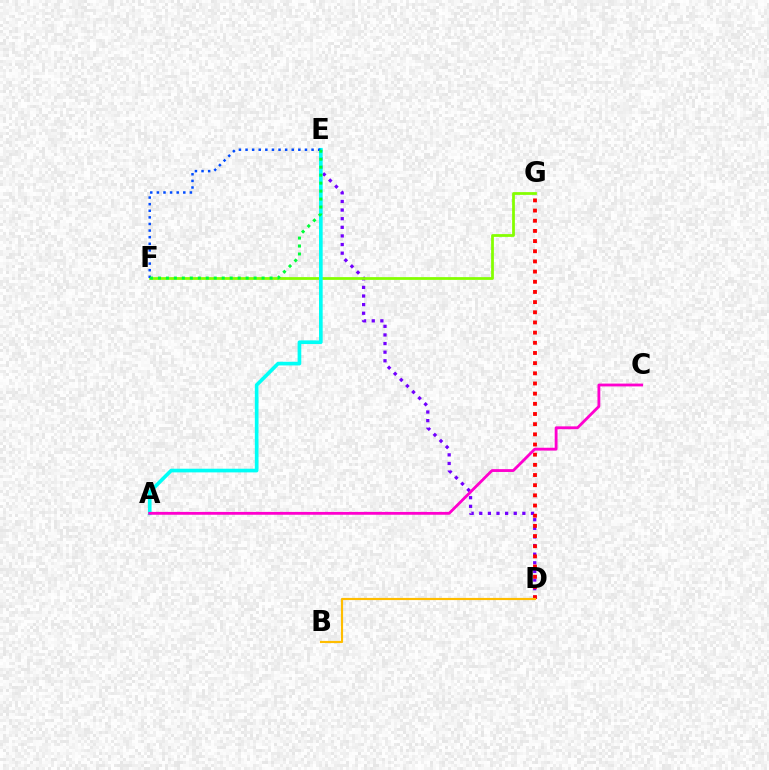{('D', 'E'): [{'color': '#7200ff', 'line_style': 'dotted', 'thickness': 2.34}], ('D', 'G'): [{'color': '#ff0000', 'line_style': 'dotted', 'thickness': 2.76}], ('F', 'G'): [{'color': '#84ff00', 'line_style': 'solid', 'thickness': 1.98}], ('A', 'E'): [{'color': '#00fff6', 'line_style': 'solid', 'thickness': 2.63}], ('B', 'D'): [{'color': '#ffbd00', 'line_style': 'solid', 'thickness': 1.56}], ('E', 'F'): [{'color': '#004bff', 'line_style': 'dotted', 'thickness': 1.79}, {'color': '#00ff39', 'line_style': 'dotted', 'thickness': 2.17}], ('A', 'C'): [{'color': '#ff00cf', 'line_style': 'solid', 'thickness': 2.04}]}